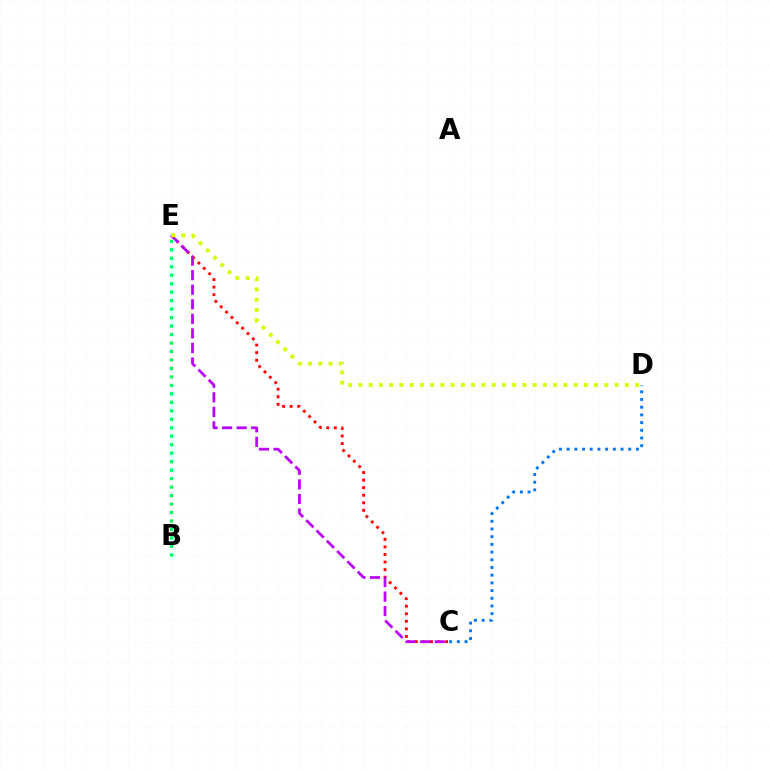{('C', 'E'): [{'color': '#ff0000', 'line_style': 'dotted', 'thickness': 2.06}, {'color': '#b900ff', 'line_style': 'dashed', 'thickness': 1.98}], ('B', 'E'): [{'color': '#00ff5c', 'line_style': 'dotted', 'thickness': 2.3}], ('C', 'D'): [{'color': '#0074ff', 'line_style': 'dotted', 'thickness': 2.09}], ('D', 'E'): [{'color': '#d1ff00', 'line_style': 'dotted', 'thickness': 2.78}]}